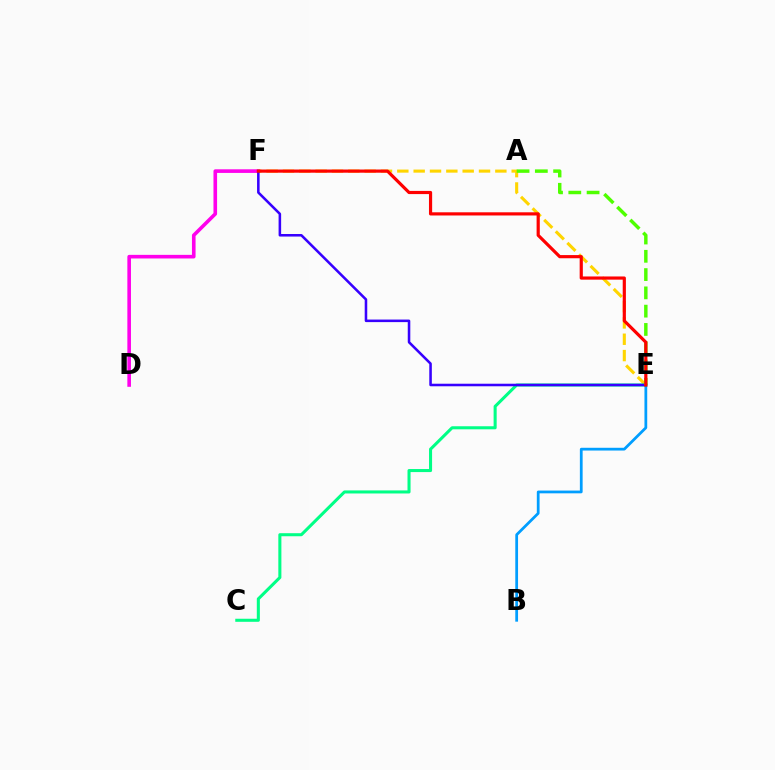{('D', 'F'): [{'color': '#ff00ed', 'line_style': 'solid', 'thickness': 2.6}], ('B', 'E'): [{'color': '#009eff', 'line_style': 'solid', 'thickness': 1.99}], ('E', 'F'): [{'color': '#ffd500', 'line_style': 'dashed', 'thickness': 2.22}, {'color': '#3700ff', 'line_style': 'solid', 'thickness': 1.84}, {'color': '#ff0000', 'line_style': 'solid', 'thickness': 2.29}], ('C', 'E'): [{'color': '#00ff86', 'line_style': 'solid', 'thickness': 2.2}], ('A', 'E'): [{'color': '#4fff00', 'line_style': 'dashed', 'thickness': 2.48}]}